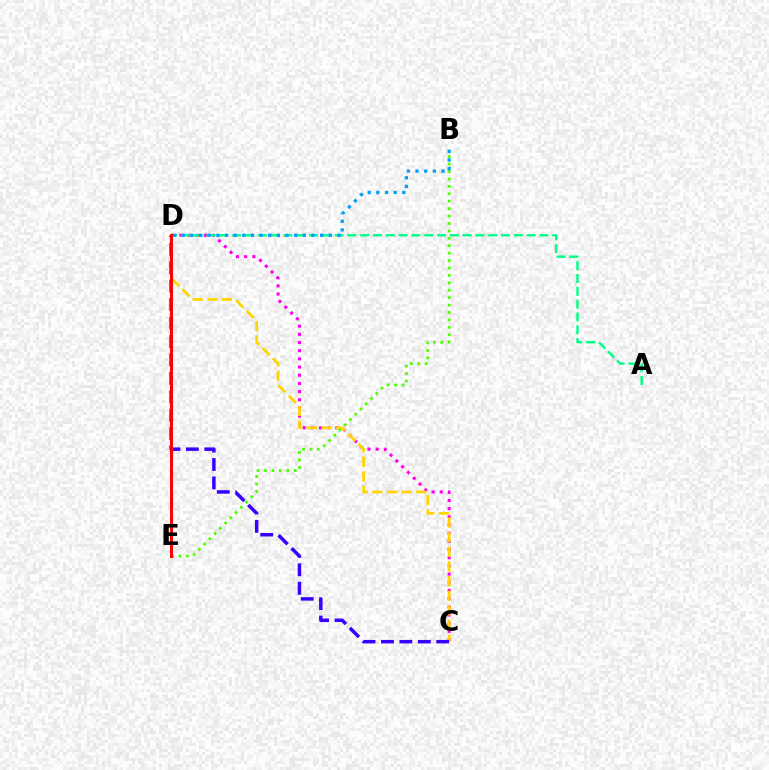{('C', 'D'): [{'color': '#ff00ed', 'line_style': 'dotted', 'thickness': 2.22}, {'color': '#ffd500', 'line_style': 'dashed', 'thickness': 1.99}, {'color': '#3700ff', 'line_style': 'dashed', 'thickness': 2.5}], ('B', 'E'): [{'color': '#4fff00', 'line_style': 'dotted', 'thickness': 2.02}], ('A', 'D'): [{'color': '#00ff86', 'line_style': 'dashed', 'thickness': 1.74}], ('B', 'D'): [{'color': '#009eff', 'line_style': 'dotted', 'thickness': 2.35}], ('D', 'E'): [{'color': '#ff0000', 'line_style': 'solid', 'thickness': 2.14}]}